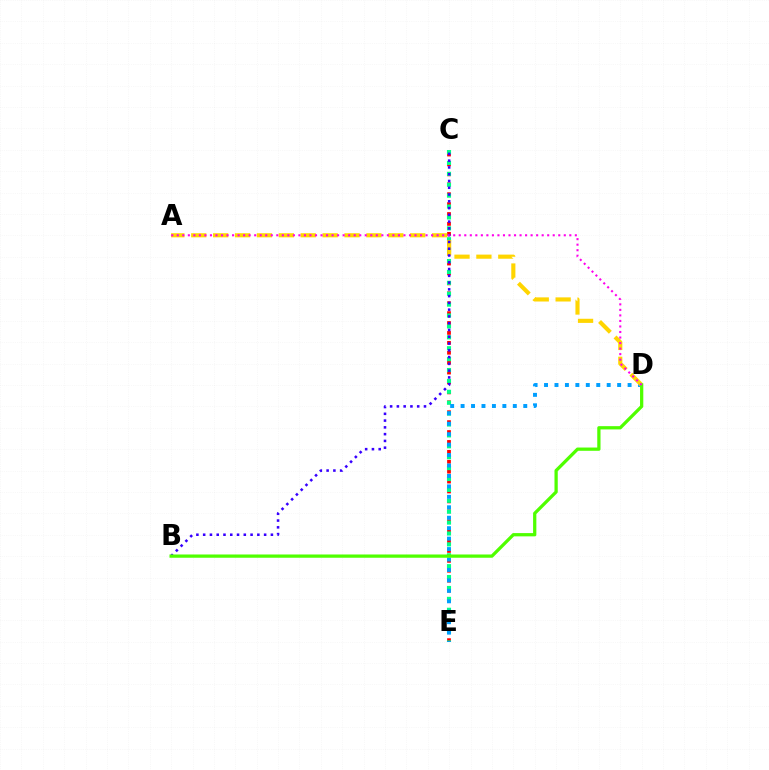{('C', 'E'): [{'color': '#ff0000', 'line_style': 'dotted', 'thickness': 2.69}, {'color': '#00ff86', 'line_style': 'dotted', 'thickness': 2.96}], ('D', 'E'): [{'color': '#009eff', 'line_style': 'dotted', 'thickness': 2.84}], ('A', 'D'): [{'color': '#ffd500', 'line_style': 'dashed', 'thickness': 2.97}, {'color': '#ff00ed', 'line_style': 'dotted', 'thickness': 1.5}], ('B', 'C'): [{'color': '#3700ff', 'line_style': 'dotted', 'thickness': 1.84}], ('B', 'D'): [{'color': '#4fff00', 'line_style': 'solid', 'thickness': 2.35}]}